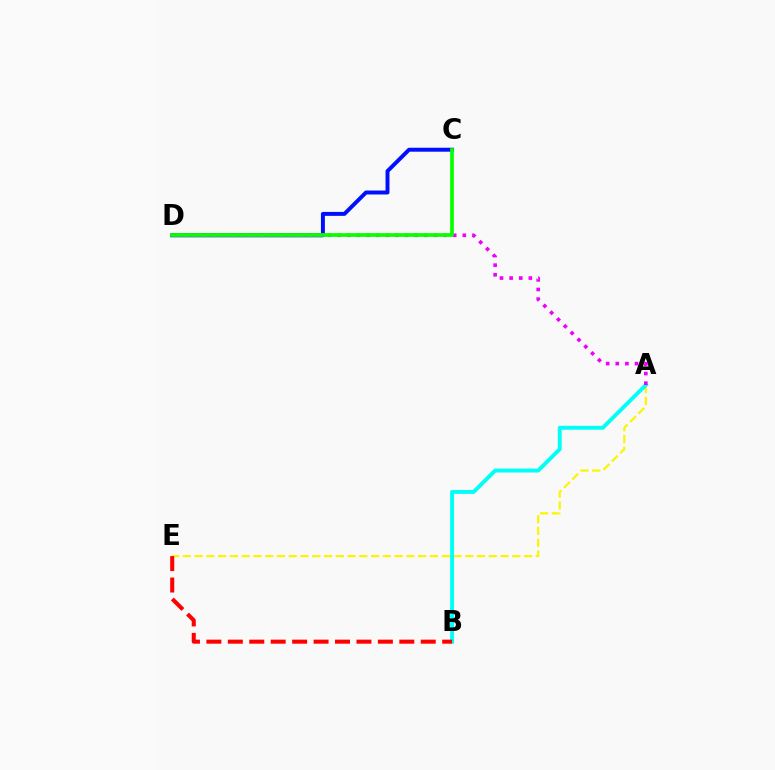{('A', 'E'): [{'color': '#fcf500', 'line_style': 'dashed', 'thickness': 1.6}], ('C', 'D'): [{'color': '#0010ff', 'line_style': 'solid', 'thickness': 2.84}, {'color': '#08ff00', 'line_style': 'solid', 'thickness': 2.68}], ('A', 'B'): [{'color': '#00fff6', 'line_style': 'solid', 'thickness': 2.81}], ('B', 'E'): [{'color': '#ff0000', 'line_style': 'dashed', 'thickness': 2.91}], ('A', 'D'): [{'color': '#ee00ff', 'line_style': 'dotted', 'thickness': 2.62}]}